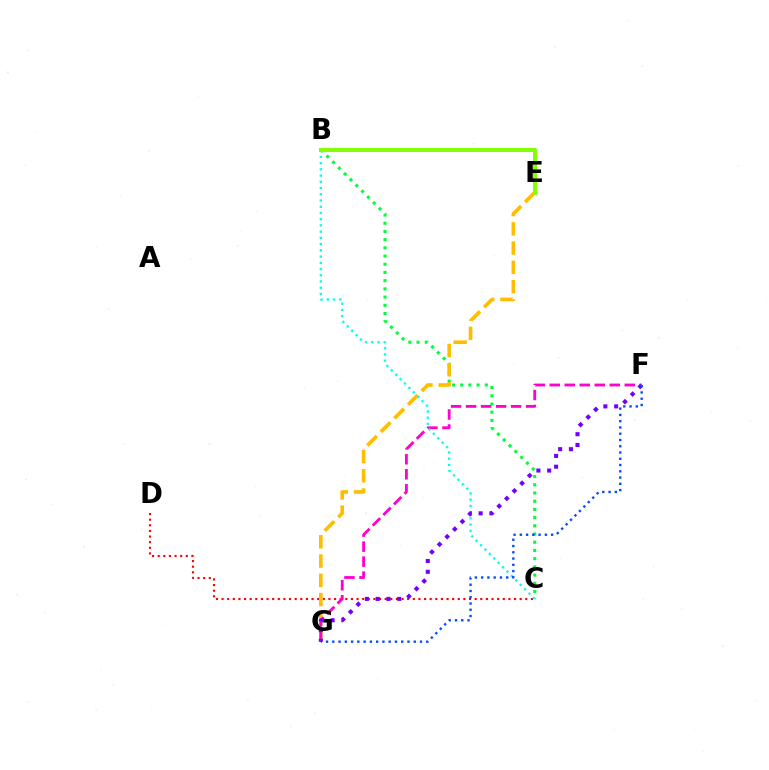{('B', 'C'): [{'color': '#00ff39', 'line_style': 'dotted', 'thickness': 2.23}, {'color': '#00fff6', 'line_style': 'dotted', 'thickness': 1.69}], ('C', 'D'): [{'color': '#ff0000', 'line_style': 'dotted', 'thickness': 1.53}], ('E', 'G'): [{'color': '#ffbd00', 'line_style': 'dashed', 'thickness': 2.62}], ('F', 'G'): [{'color': '#ff00cf', 'line_style': 'dashed', 'thickness': 2.04}, {'color': '#7200ff', 'line_style': 'dotted', 'thickness': 2.93}, {'color': '#004bff', 'line_style': 'dotted', 'thickness': 1.7}], ('B', 'E'): [{'color': '#84ff00', 'line_style': 'solid', 'thickness': 2.88}]}